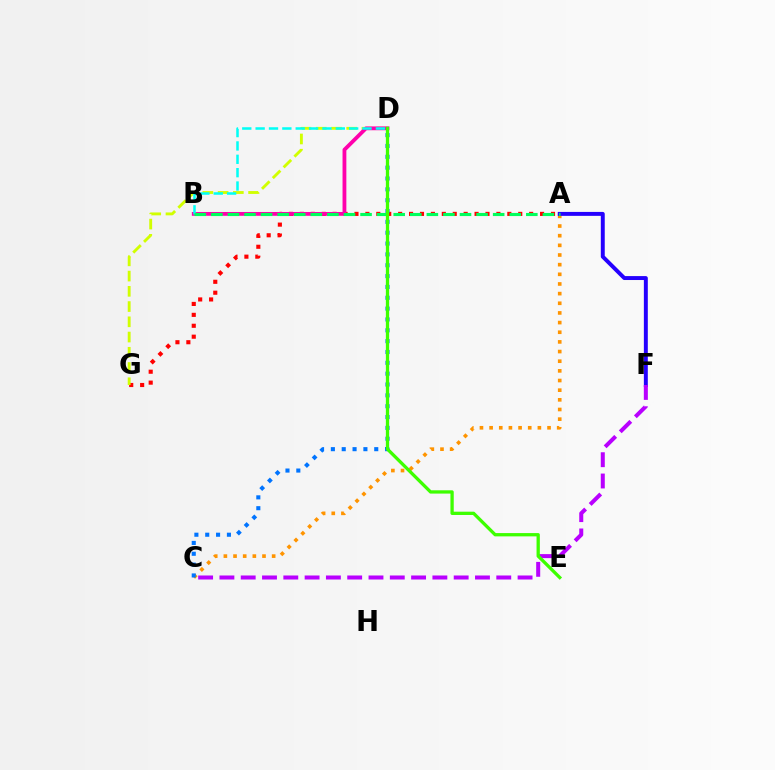{('A', 'G'): [{'color': '#ff0000', 'line_style': 'dotted', 'thickness': 2.97}], ('D', 'G'): [{'color': '#d1ff00', 'line_style': 'dashed', 'thickness': 2.07}], ('A', 'C'): [{'color': '#ff9400', 'line_style': 'dotted', 'thickness': 2.62}], ('B', 'D'): [{'color': '#ff00ac', 'line_style': 'solid', 'thickness': 2.74}, {'color': '#00fff6', 'line_style': 'dashed', 'thickness': 1.82}], ('C', 'D'): [{'color': '#0074ff', 'line_style': 'dotted', 'thickness': 2.95}], ('A', 'F'): [{'color': '#2500ff', 'line_style': 'solid', 'thickness': 2.84}], ('C', 'F'): [{'color': '#b900ff', 'line_style': 'dashed', 'thickness': 2.89}], ('A', 'B'): [{'color': '#00ff5c', 'line_style': 'dashed', 'thickness': 2.25}], ('D', 'E'): [{'color': '#3dff00', 'line_style': 'solid', 'thickness': 2.37}]}